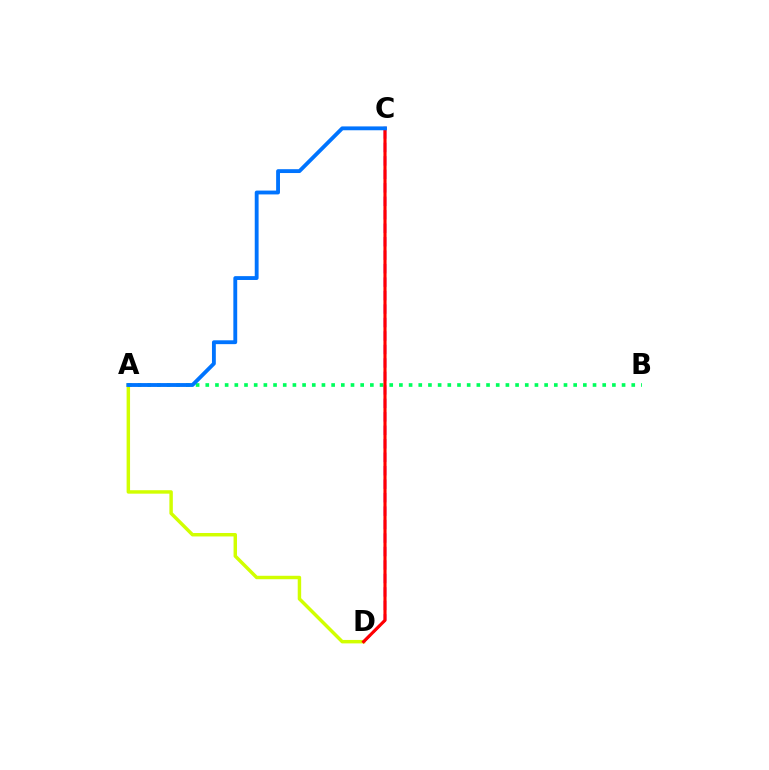{('A', 'D'): [{'color': '#d1ff00', 'line_style': 'solid', 'thickness': 2.49}], ('C', 'D'): [{'color': '#b900ff', 'line_style': 'dashed', 'thickness': 1.83}, {'color': '#ff0000', 'line_style': 'solid', 'thickness': 2.24}], ('A', 'B'): [{'color': '#00ff5c', 'line_style': 'dotted', 'thickness': 2.63}], ('A', 'C'): [{'color': '#0074ff', 'line_style': 'solid', 'thickness': 2.77}]}